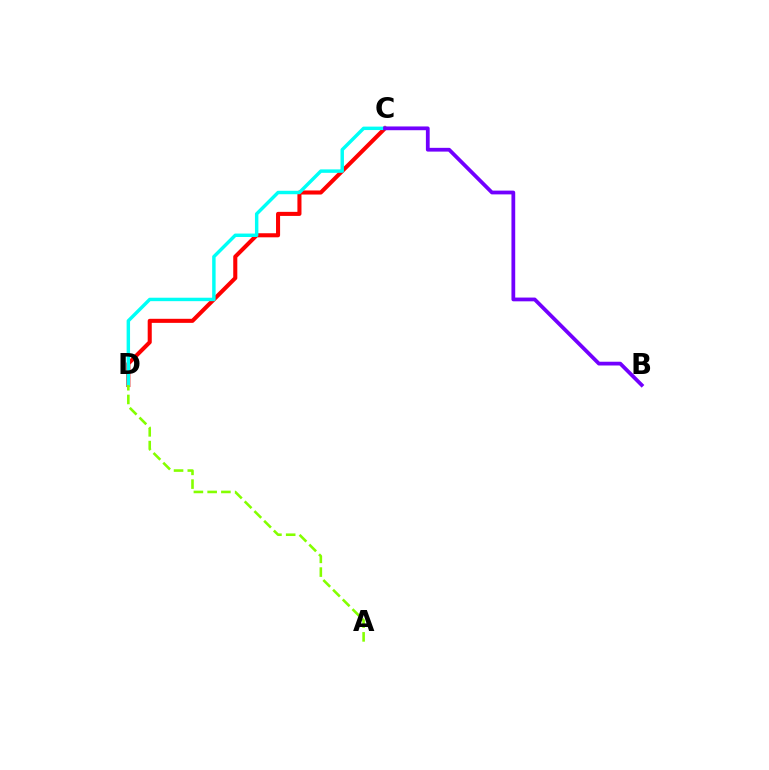{('C', 'D'): [{'color': '#ff0000', 'line_style': 'solid', 'thickness': 2.93}, {'color': '#00fff6', 'line_style': 'solid', 'thickness': 2.48}], ('B', 'C'): [{'color': '#7200ff', 'line_style': 'solid', 'thickness': 2.71}], ('A', 'D'): [{'color': '#84ff00', 'line_style': 'dashed', 'thickness': 1.87}]}